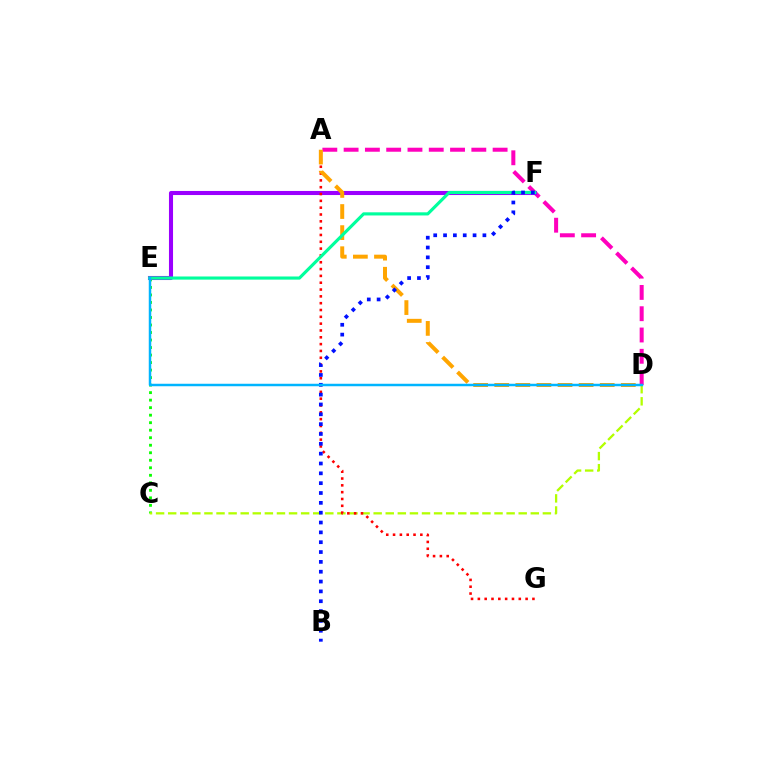{('C', 'E'): [{'color': '#08ff00', 'line_style': 'dotted', 'thickness': 2.04}], ('A', 'D'): [{'color': '#ff00bd', 'line_style': 'dashed', 'thickness': 2.89}, {'color': '#ffa500', 'line_style': 'dashed', 'thickness': 2.87}], ('E', 'F'): [{'color': '#9b00ff', 'line_style': 'solid', 'thickness': 2.93}, {'color': '#00ff9d', 'line_style': 'solid', 'thickness': 2.26}], ('C', 'D'): [{'color': '#b3ff00', 'line_style': 'dashed', 'thickness': 1.64}], ('A', 'G'): [{'color': '#ff0000', 'line_style': 'dotted', 'thickness': 1.85}], ('B', 'F'): [{'color': '#0010ff', 'line_style': 'dotted', 'thickness': 2.67}], ('D', 'E'): [{'color': '#00b5ff', 'line_style': 'solid', 'thickness': 1.79}]}